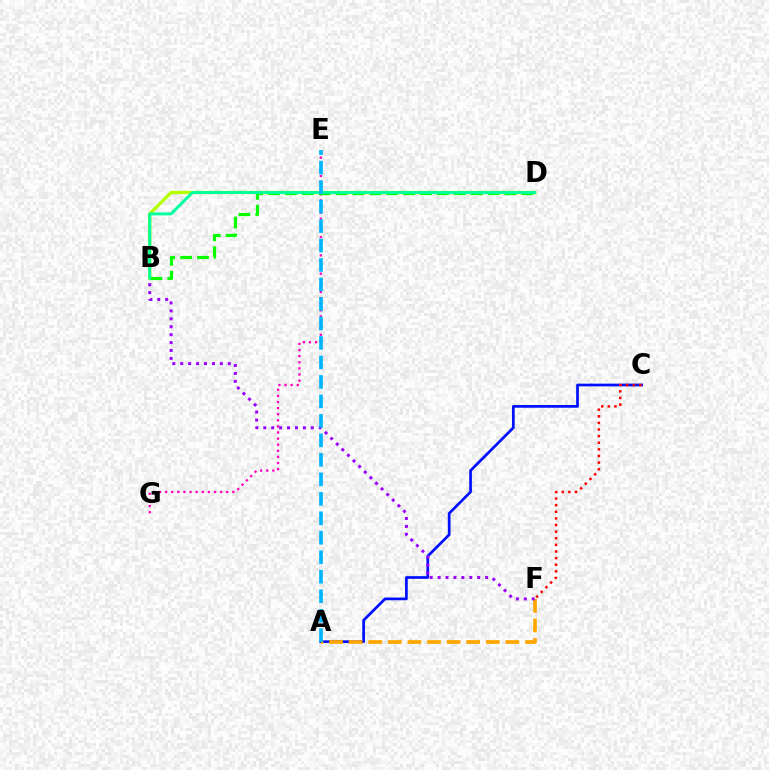{('A', 'C'): [{'color': '#0010ff', 'line_style': 'solid', 'thickness': 1.96}], ('B', 'D'): [{'color': '#b3ff00', 'line_style': 'solid', 'thickness': 2.37}, {'color': '#08ff00', 'line_style': 'dashed', 'thickness': 2.29}, {'color': '#00ff9d', 'line_style': 'solid', 'thickness': 2.13}], ('A', 'F'): [{'color': '#ffa500', 'line_style': 'dashed', 'thickness': 2.66}], ('E', 'G'): [{'color': '#ff00bd', 'line_style': 'dotted', 'thickness': 1.66}], ('C', 'F'): [{'color': '#ff0000', 'line_style': 'dotted', 'thickness': 1.8}], ('B', 'F'): [{'color': '#9b00ff', 'line_style': 'dotted', 'thickness': 2.15}], ('A', 'E'): [{'color': '#00b5ff', 'line_style': 'dashed', 'thickness': 2.65}]}